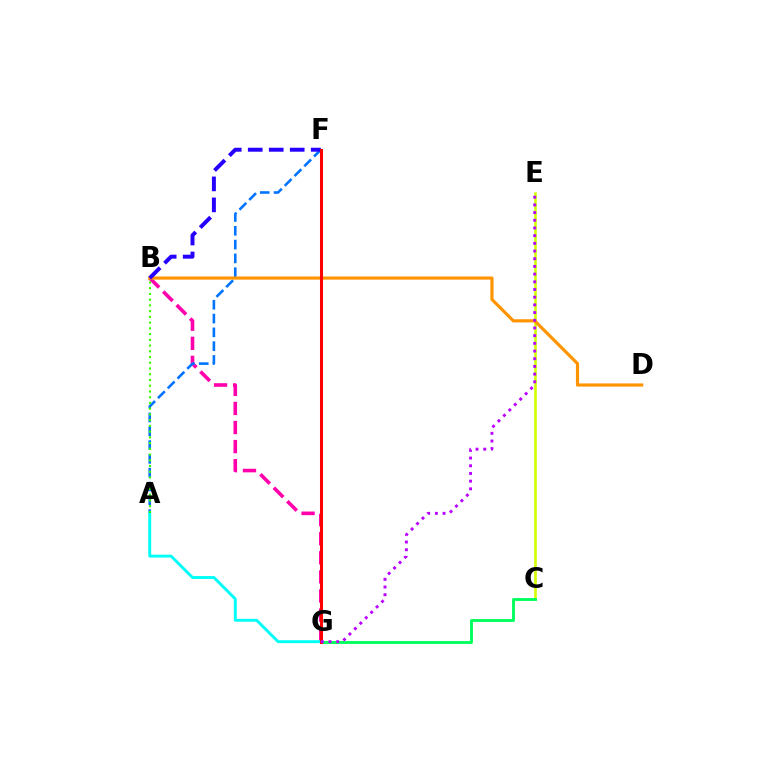{('B', 'G'): [{'color': '#ff00ac', 'line_style': 'dashed', 'thickness': 2.59}], ('A', 'F'): [{'color': '#0074ff', 'line_style': 'dashed', 'thickness': 1.88}], ('C', 'E'): [{'color': '#d1ff00', 'line_style': 'solid', 'thickness': 1.89}], ('C', 'G'): [{'color': '#00ff5c', 'line_style': 'solid', 'thickness': 2.06}], ('B', 'D'): [{'color': '#ff9400', 'line_style': 'solid', 'thickness': 2.28}], ('A', 'G'): [{'color': '#00fff6', 'line_style': 'solid', 'thickness': 2.09}], ('B', 'F'): [{'color': '#2500ff', 'line_style': 'dashed', 'thickness': 2.85}], ('F', 'G'): [{'color': '#ff0000', 'line_style': 'solid', 'thickness': 2.19}], ('A', 'B'): [{'color': '#3dff00', 'line_style': 'dotted', 'thickness': 1.56}], ('E', 'G'): [{'color': '#b900ff', 'line_style': 'dotted', 'thickness': 2.09}]}